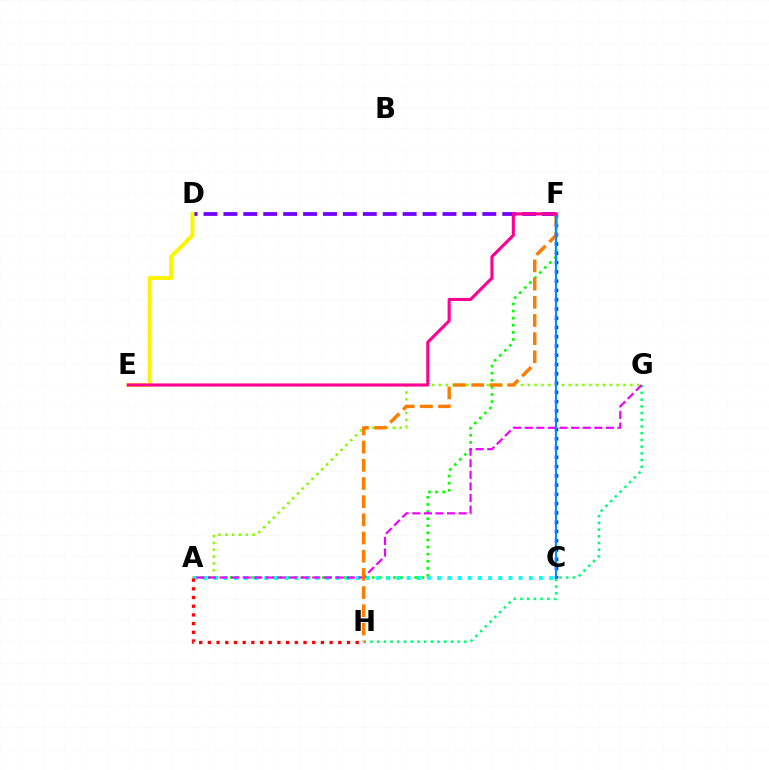{('A', 'G'): [{'color': '#84ff00', 'line_style': 'dotted', 'thickness': 1.86}, {'color': '#ee00ff', 'line_style': 'dashed', 'thickness': 1.57}], ('A', 'F'): [{'color': '#08ff00', 'line_style': 'dotted', 'thickness': 1.93}], ('C', 'F'): [{'color': '#0010ff', 'line_style': 'dotted', 'thickness': 2.52}, {'color': '#008cff', 'line_style': 'solid', 'thickness': 1.57}], ('G', 'H'): [{'color': '#00ff74', 'line_style': 'dotted', 'thickness': 1.82}], ('A', 'C'): [{'color': '#00fff6', 'line_style': 'dotted', 'thickness': 2.76}], ('A', 'H'): [{'color': '#ff0000', 'line_style': 'dotted', 'thickness': 2.36}], ('D', 'F'): [{'color': '#7200ff', 'line_style': 'dashed', 'thickness': 2.71}], ('D', 'E'): [{'color': '#fcf500', 'line_style': 'solid', 'thickness': 2.82}], ('F', 'H'): [{'color': '#ff7c00', 'line_style': 'dashed', 'thickness': 2.47}], ('E', 'F'): [{'color': '#ff0094', 'line_style': 'solid', 'thickness': 2.23}]}